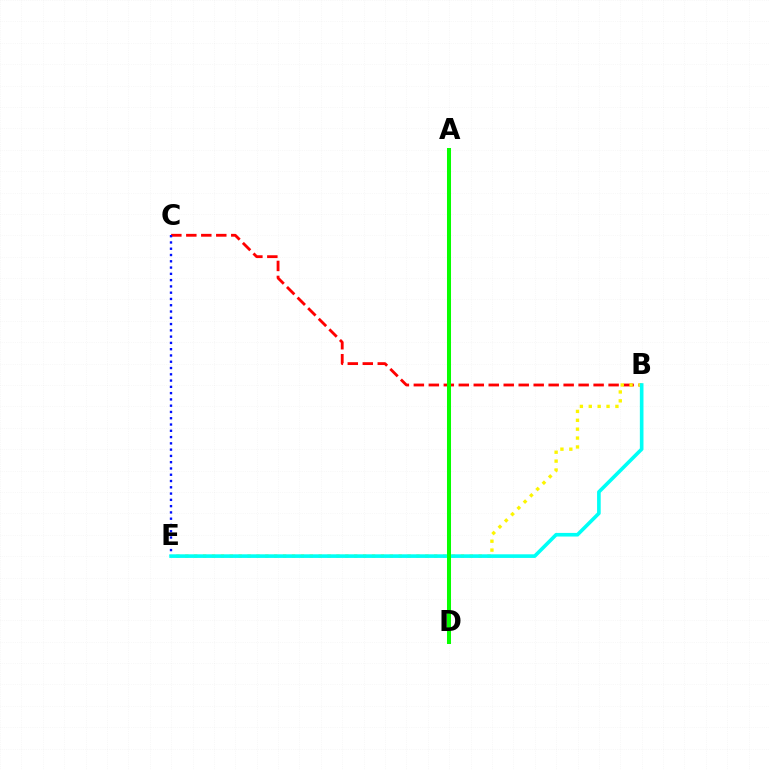{('B', 'C'): [{'color': '#ff0000', 'line_style': 'dashed', 'thickness': 2.04}], ('A', 'D'): [{'color': '#ee00ff', 'line_style': 'dotted', 'thickness': 1.86}, {'color': '#08ff00', 'line_style': 'solid', 'thickness': 2.9}], ('B', 'E'): [{'color': '#fcf500', 'line_style': 'dotted', 'thickness': 2.42}, {'color': '#00fff6', 'line_style': 'solid', 'thickness': 2.61}], ('C', 'E'): [{'color': '#0010ff', 'line_style': 'dotted', 'thickness': 1.71}]}